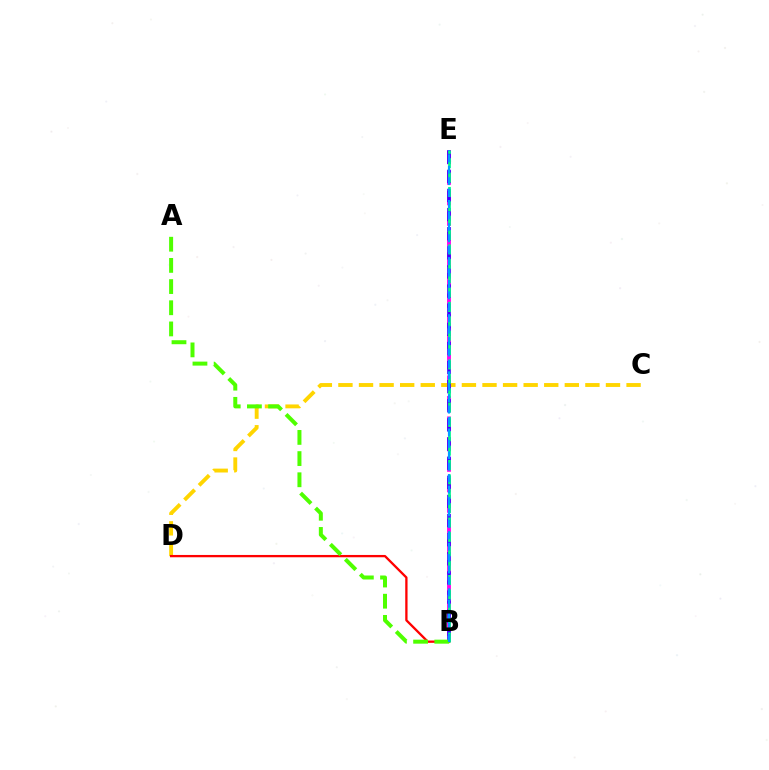{('B', 'E'): [{'color': '#ff00ed', 'line_style': 'dashed', 'thickness': 2.78}, {'color': '#3700ff', 'line_style': 'dashed', 'thickness': 2.6}, {'color': '#00ff86', 'line_style': 'dashed', 'thickness': 1.95}, {'color': '#009eff', 'line_style': 'dashed', 'thickness': 1.55}], ('C', 'D'): [{'color': '#ffd500', 'line_style': 'dashed', 'thickness': 2.8}], ('B', 'D'): [{'color': '#ff0000', 'line_style': 'solid', 'thickness': 1.66}], ('A', 'B'): [{'color': '#4fff00', 'line_style': 'dashed', 'thickness': 2.88}]}